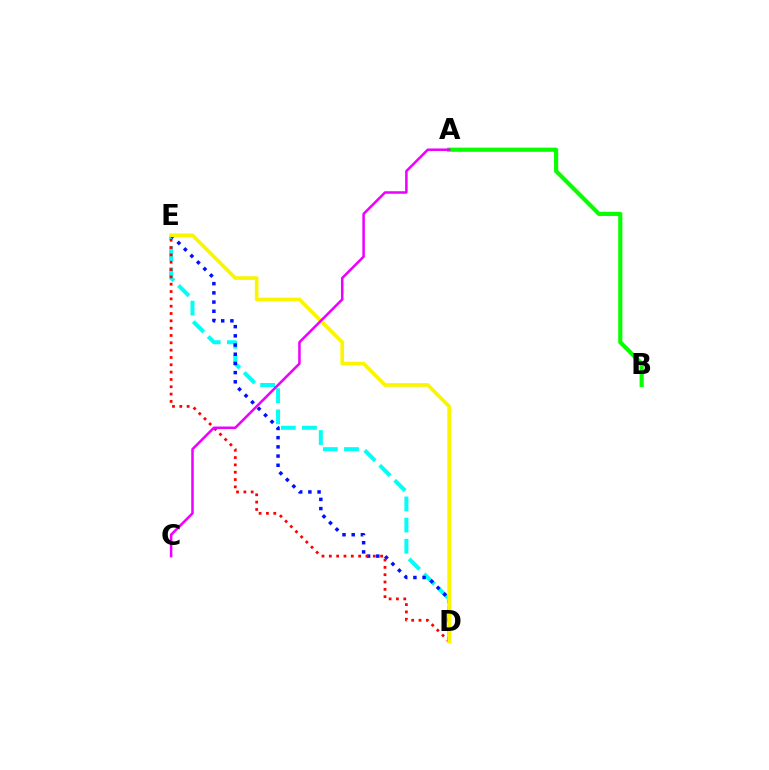{('D', 'E'): [{'color': '#00fff6', 'line_style': 'dashed', 'thickness': 2.87}, {'color': '#0010ff', 'line_style': 'dotted', 'thickness': 2.5}, {'color': '#ff0000', 'line_style': 'dotted', 'thickness': 1.99}, {'color': '#fcf500', 'line_style': 'solid', 'thickness': 2.65}], ('A', 'B'): [{'color': '#08ff00', 'line_style': 'solid', 'thickness': 2.99}], ('A', 'C'): [{'color': '#ee00ff', 'line_style': 'solid', 'thickness': 1.82}]}